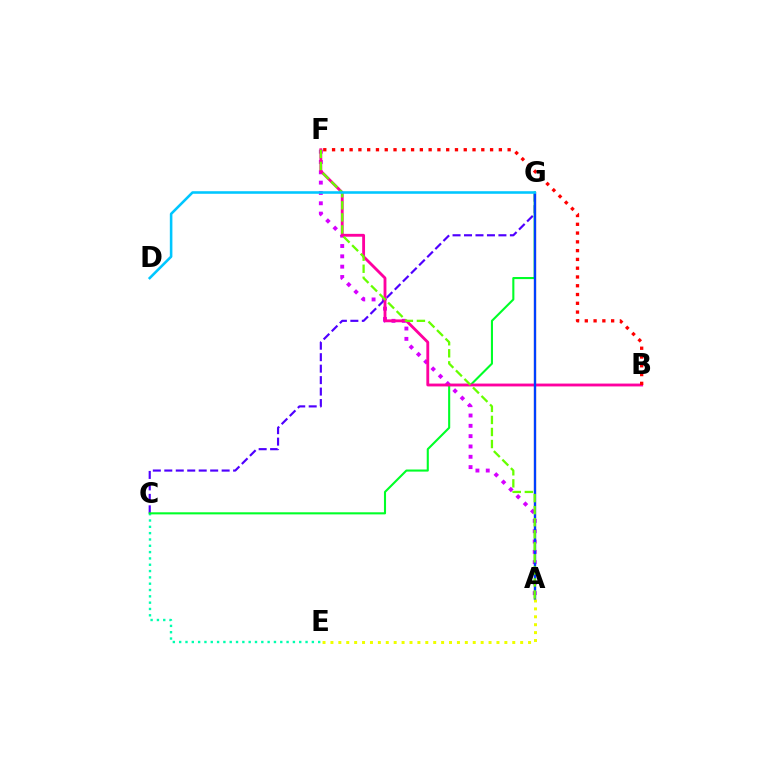{('C', 'E'): [{'color': '#00ffaf', 'line_style': 'dotted', 'thickness': 1.72}], ('A', 'F'): [{'color': '#d600ff', 'line_style': 'dotted', 'thickness': 2.8}, {'color': '#66ff00', 'line_style': 'dashed', 'thickness': 1.64}], ('C', 'G'): [{'color': '#4f00ff', 'line_style': 'dashed', 'thickness': 1.56}, {'color': '#00ff27', 'line_style': 'solid', 'thickness': 1.51}], ('A', 'G'): [{'color': '#ff8800', 'line_style': 'solid', 'thickness': 1.56}, {'color': '#003fff', 'line_style': 'solid', 'thickness': 1.67}], ('B', 'F'): [{'color': '#ff00a0', 'line_style': 'solid', 'thickness': 2.05}, {'color': '#ff0000', 'line_style': 'dotted', 'thickness': 2.39}], ('A', 'E'): [{'color': '#eeff00', 'line_style': 'dotted', 'thickness': 2.15}], ('D', 'G'): [{'color': '#00c7ff', 'line_style': 'solid', 'thickness': 1.85}]}